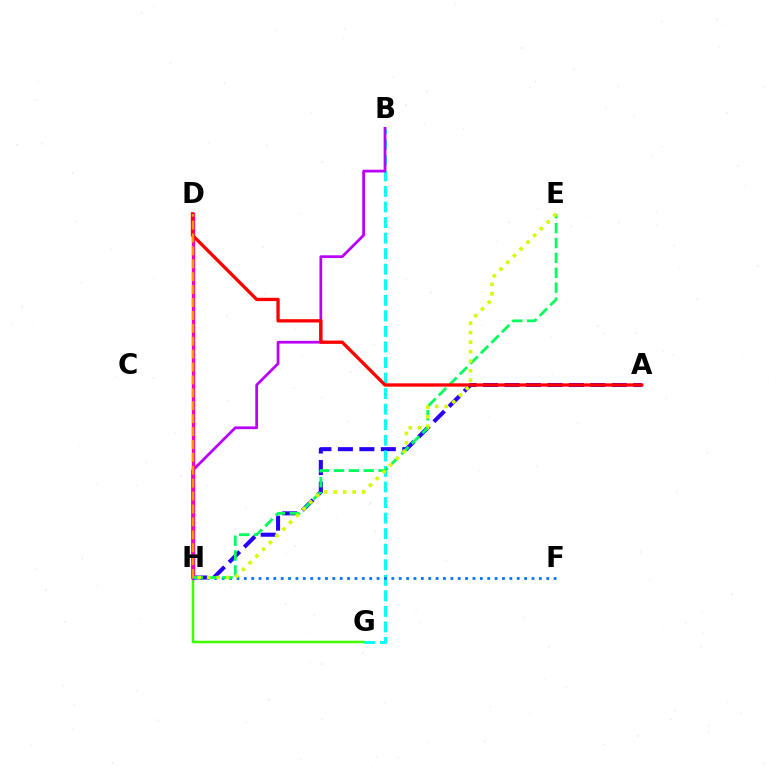{('G', 'H'): [{'color': '#3dff00', 'line_style': 'solid', 'thickness': 1.8}], ('A', 'H'): [{'color': '#2500ff', 'line_style': 'dashed', 'thickness': 2.92}], ('B', 'G'): [{'color': '#00fff6', 'line_style': 'dashed', 'thickness': 2.11}], ('B', 'H'): [{'color': '#b900ff', 'line_style': 'solid', 'thickness': 1.98}], ('D', 'H'): [{'color': '#ff00ac', 'line_style': 'solid', 'thickness': 2.41}, {'color': '#ff9400', 'line_style': 'dashed', 'thickness': 1.75}], ('F', 'H'): [{'color': '#0074ff', 'line_style': 'dotted', 'thickness': 2.0}], ('E', 'H'): [{'color': '#00ff5c', 'line_style': 'dashed', 'thickness': 2.02}, {'color': '#d1ff00', 'line_style': 'dotted', 'thickness': 2.59}], ('A', 'D'): [{'color': '#ff0000', 'line_style': 'solid', 'thickness': 2.39}]}